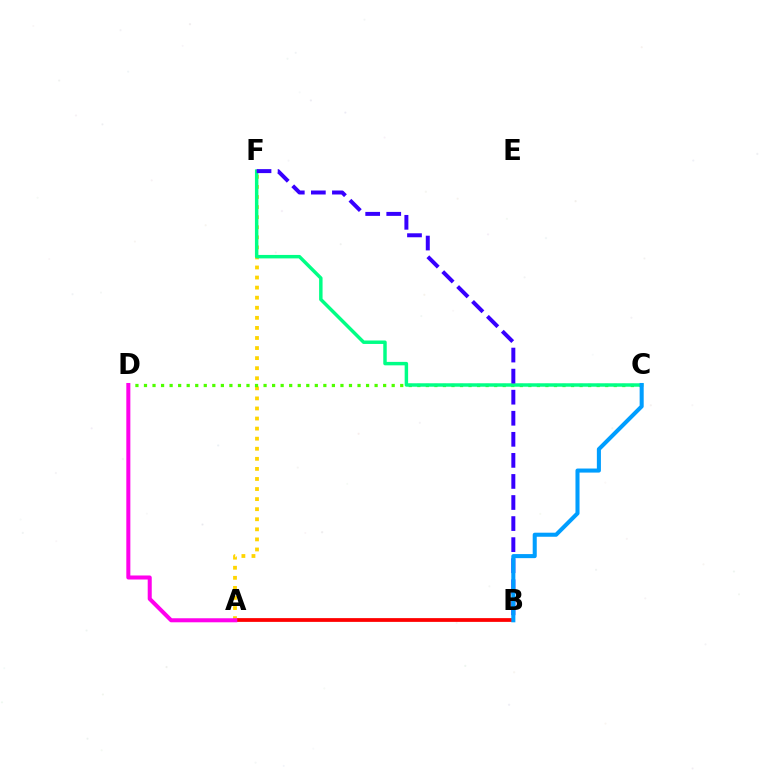{('A', 'B'): [{'color': '#ff0000', 'line_style': 'solid', 'thickness': 2.71}], ('A', 'F'): [{'color': '#ffd500', 'line_style': 'dotted', 'thickness': 2.74}], ('C', 'D'): [{'color': '#4fff00', 'line_style': 'dotted', 'thickness': 2.32}], ('C', 'F'): [{'color': '#00ff86', 'line_style': 'solid', 'thickness': 2.49}], ('B', 'F'): [{'color': '#3700ff', 'line_style': 'dashed', 'thickness': 2.86}], ('A', 'D'): [{'color': '#ff00ed', 'line_style': 'solid', 'thickness': 2.9}], ('B', 'C'): [{'color': '#009eff', 'line_style': 'solid', 'thickness': 2.92}]}